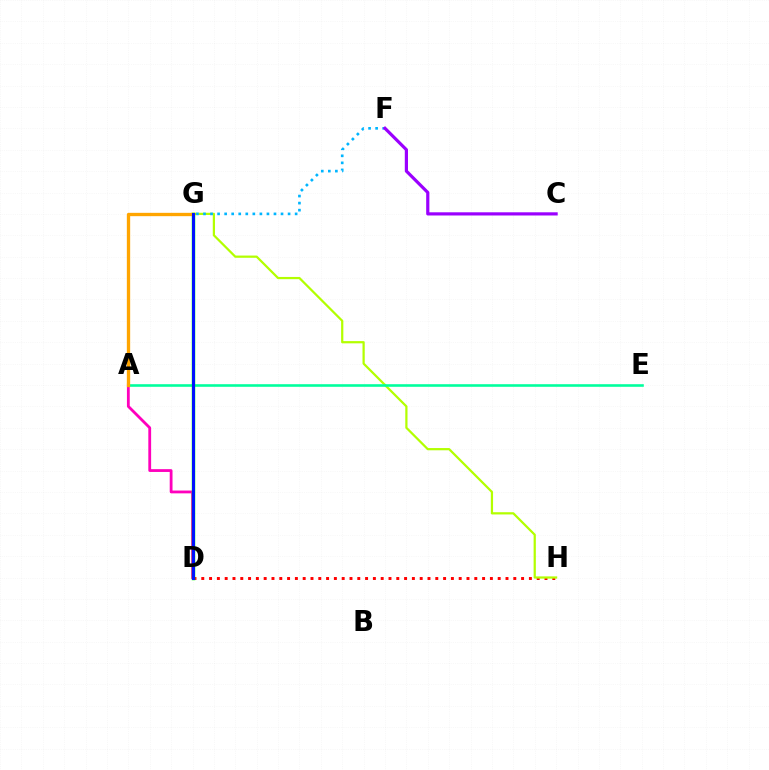{('D', 'H'): [{'color': '#ff0000', 'line_style': 'dotted', 'thickness': 2.12}], ('G', 'H'): [{'color': '#b3ff00', 'line_style': 'solid', 'thickness': 1.6}], ('A', 'E'): [{'color': '#00ff9d', 'line_style': 'solid', 'thickness': 1.87}], ('A', 'D'): [{'color': '#ff00bd', 'line_style': 'solid', 'thickness': 2.02}], ('D', 'G'): [{'color': '#08ff00', 'line_style': 'solid', 'thickness': 2.51}, {'color': '#0010ff', 'line_style': 'solid', 'thickness': 2.14}], ('A', 'G'): [{'color': '#ffa500', 'line_style': 'solid', 'thickness': 2.4}], ('F', 'G'): [{'color': '#00b5ff', 'line_style': 'dotted', 'thickness': 1.92}], ('C', 'F'): [{'color': '#9b00ff', 'line_style': 'solid', 'thickness': 2.3}]}